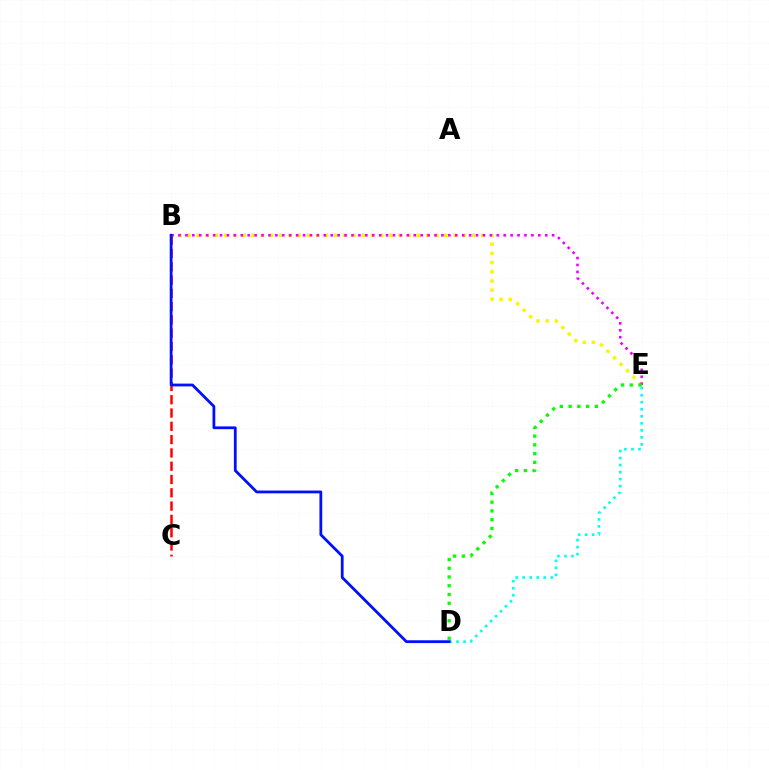{('B', 'C'): [{'color': '#ff0000', 'line_style': 'dashed', 'thickness': 1.81}], ('B', 'E'): [{'color': '#fcf500', 'line_style': 'dotted', 'thickness': 2.49}, {'color': '#ee00ff', 'line_style': 'dotted', 'thickness': 1.88}], ('D', 'E'): [{'color': '#00fff6', 'line_style': 'dotted', 'thickness': 1.91}, {'color': '#08ff00', 'line_style': 'dotted', 'thickness': 2.38}], ('B', 'D'): [{'color': '#0010ff', 'line_style': 'solid', 'thickness': 2.01}]}